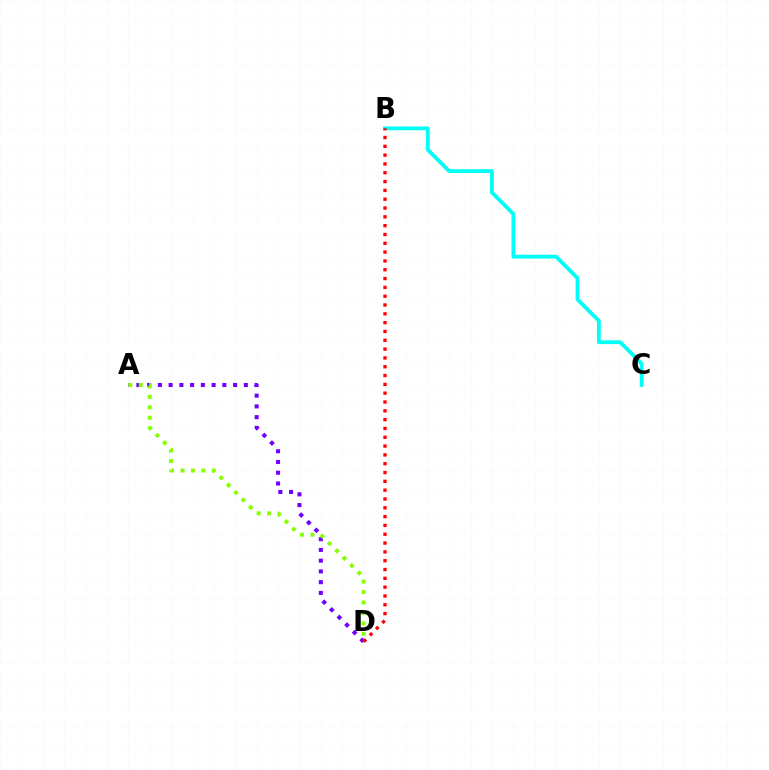{('B', 'C'): [{'color': '#00fff6', 'line_style': 'solid', 'thickness': 2.74}], ('A', 'D'): [{'color': '#7200ff', 'line_style': 'dotted', 'thickness': 2.92}, {'color': '#84ff00', 'line_style': 'dotted', 'thickness': 2.83}], ('B', 'D'): [{'color': '#ff0000', 'line_style': 'dotted', 'thickness': 2.4}]}